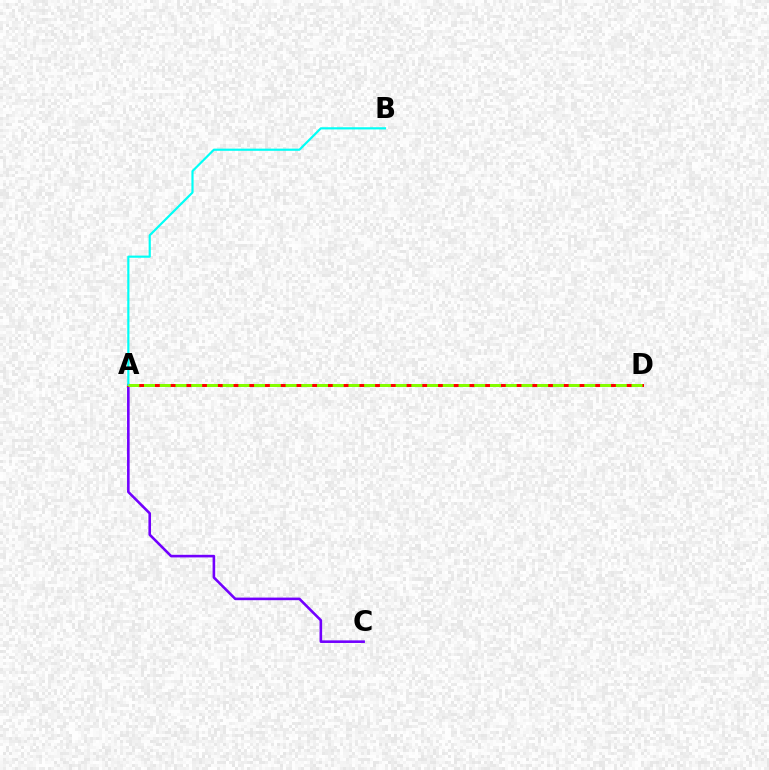{('A', 'C'): [{'color': '#7200ff', 'line_style': 'solid', 'thickness': 1.87}], ('A', 'D'): [{'color': '#ff0000', 'line_style': 'solid', 'thickness': 2.14}, {'color': '#84ff00', 'line_style': 'dashed', 'thickness': 2.14}], ('A', 'B'): [{'color': '#00fff6', 'line_style': 'solid', 'thickness': 1.57}]}